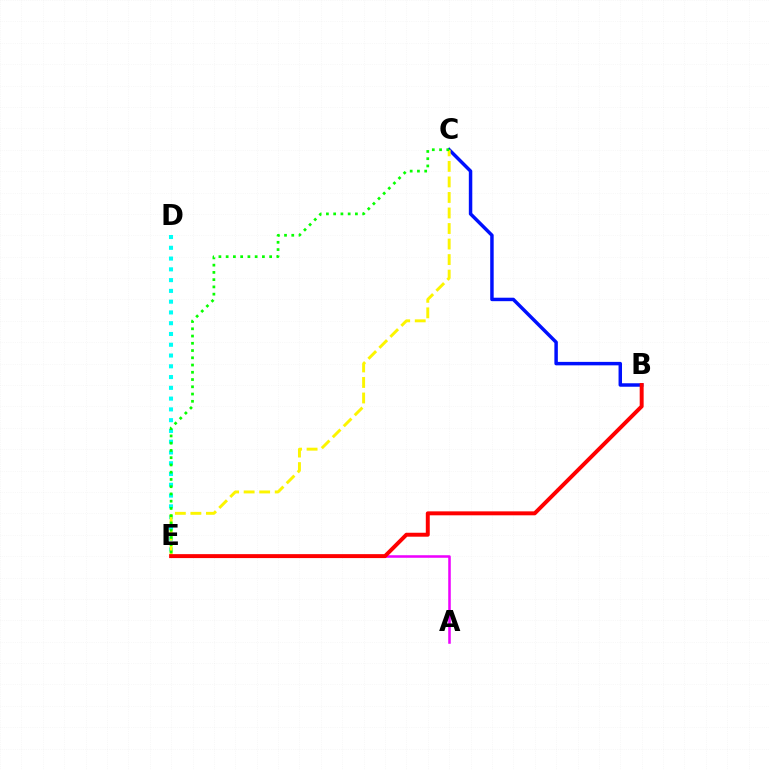{('B', 'C'): [{'color': '#0010ff', 'line_style': 'solid', 'thickness': 2.49}], ('D', 'E'): [{'color': '#00fff6', 'line_style': 'dotted', 'thickness': 2.93}], ('C', 'E'): [{'color': '#fcf500', 'line_style': 'dashed', 'thickness': 2.11}, {'color': '#08ff00', 'line_style': 'dotted', 'thickness': 1.97}], ('A', 'E'): [{'color': '#ee00ff', 'line_style': 'solid', 'thickness': 1.83}], ('B', 'E'): [{'color': '#ff0000', 'line_style': 'solid', 'thickness': 2.84}]}